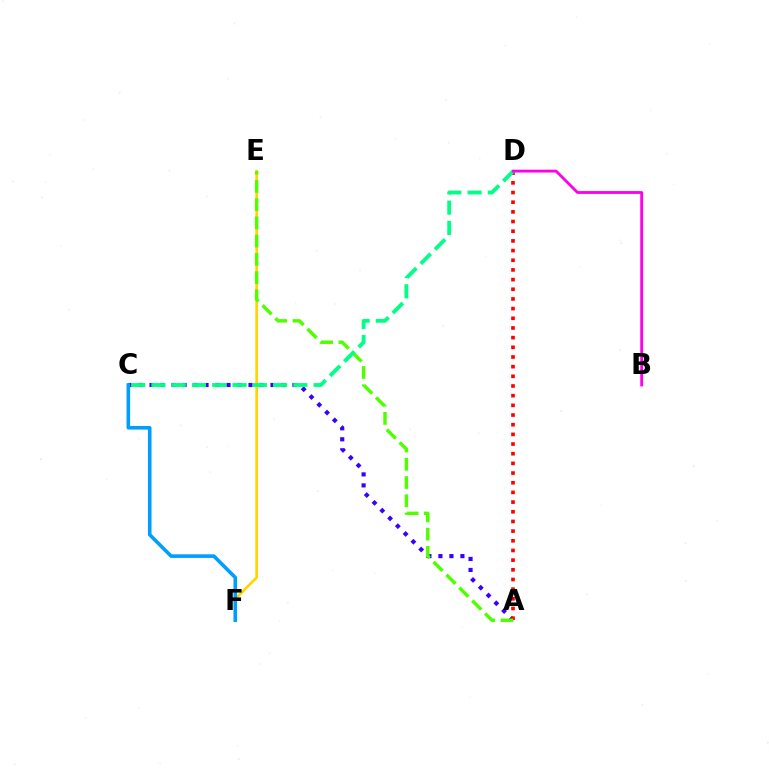{('A', 'C'): [{'color': '#3700ff', 'line_style': 'dotted', 'thickness': 2.99}], ('A', 'D'): [{'color': '#ff0000', 'line_style': 'dotted', 'thickness': 2.63}], ('E', 'F'): [{'color': '#ffd500', 'line_style': 'solid', 'thickness': 1.91}], ('A', 'E'): [{'color': '#4fff00', 'line_style': 'dashed', 'thickness': 2.48}], ('C', 'D'): [{'color': '#00ff86', 'line_style': 'dashed', 'thickness': 2.75}], ('B', 'D'): [{'color': '#ff00ed', 'line_style': 'solid', 'thickness': 2.05}], ('C', 'F'): [{'color': '#009eff', 'line_style': 'solid', 'thickness': 2.59}]}